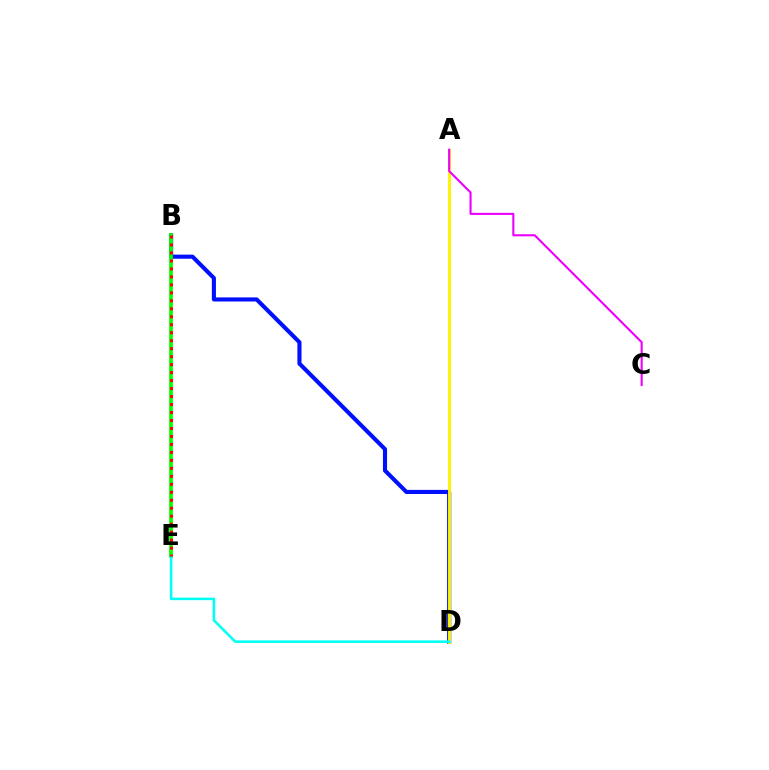{('B', 'D'): [{'color': '#0010ff', 'line_style': 'solid', 'thickness': 2.95}], ('A', 'D'): [{'color': '#fcf500', 'line_style': 'solid', 'thickness': 2.09}], ('A', 'C'): [{'color': '#ee00ff', 'line_style': 'solid', 'thickness': 1.52}], ('B', 'E'): [{'color': '#08ff00', 'line_style': 'solid', 'thickness': 2.71}, {'color': '#ff0000', 'line_style': 'dotted', 'thickness': 2.17}], ('D', 'E'): [{'color': '#00fff6', 'line_style': 'solid', 'thickness': 1.84}]}